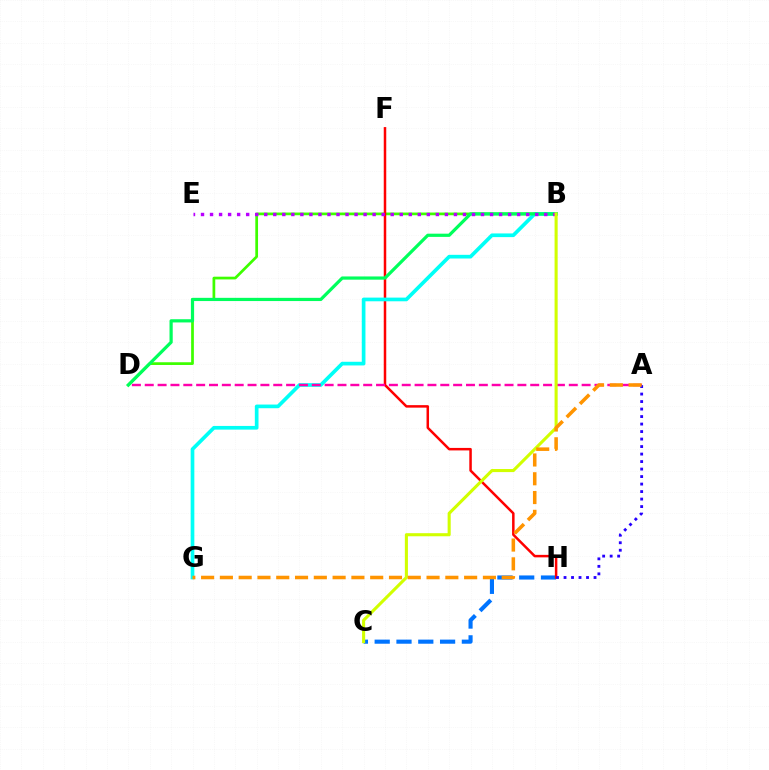{('B', 'D'): [{'color': '#3dff00', 'line_style': 'solid', 'thickness': 1.96}, {'color': '#00ff5c', 'line_style': 'solid', 'thickness': 2.31}], ('C', 'H'): [{'color': '#0074ff', 'line_style': 'dashed', 'thickness': 2.96}], ('F', 'H'): [{'color': '#ff0000', 'line_style': 'solid', 'thickness': 1.8}], ('B', 'G'): [{'color': '#00fff6', 'line_style': 'solid', 'thickness': 2.65}], ('A', 'D'): [{'color': '#ff00ac', 'line_style': 'dashed', 'thickness': 1.75}], ('A', 'H'): [{'color': '#2500ff', 'line_style': 'dotted', 'thickness': 2.04}], ('B', 'E'): [{'color': '#b900ff', 'line_style': 'dotted', 'thickness': 2.45}], ('B', 'C'): [{'color': '#d1ff00', 'line_style': 'solid', 'thickness': 2.22}], ('A', 'G'): [{'color': '#ff9400', 'line_style': 'dashed', 'thickness': 2.55}]}